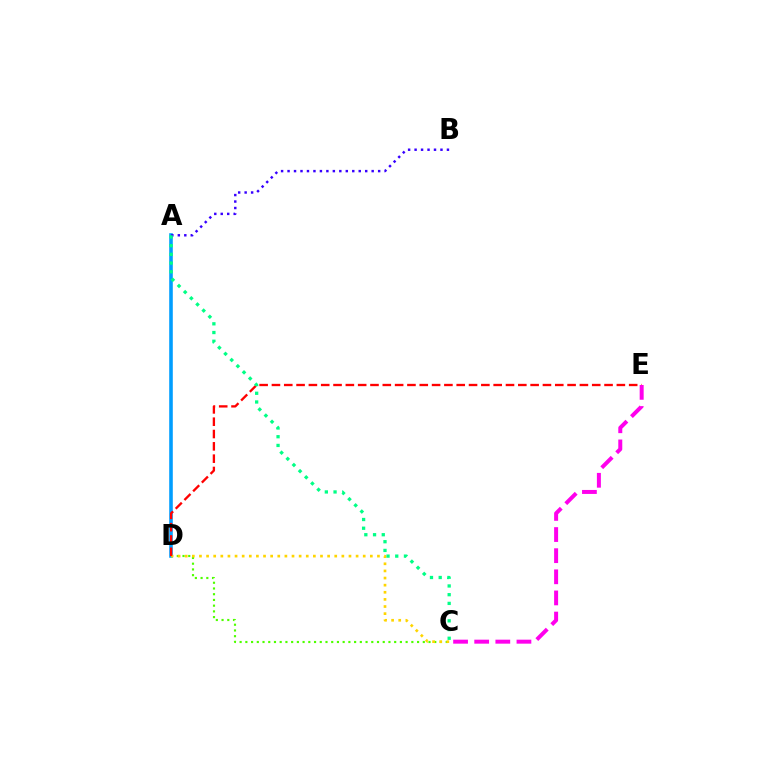{('A', 'D'): [{'color': '#009eff', 'line_style': 'solid', 'thickness': 2.58}], ('C', 'D'): [{'color': '#4fff00', 'line_style': 'dotted', 'thickness': 1.56}, {'color': '#ffd500', 'line_style': 'dotted', 'thickness': 1.93}], ('A', 'B'): [{'color': '#3700ff', 'line_style': 'dotted', 'thickness': 1.76}], ('D', 'E'): [{'color': '#ff0000', 'line_style': 'dashed', 'thickness': 1.67}], ('A', 'C'): [{'color': '#00ff86', 'line_style': 'dotted', 'thickness': 2.37}], ('C', 'E'): [{'color': '#ff00ed', 'line_style': 'dashed', 'thickness': 2.87}]}